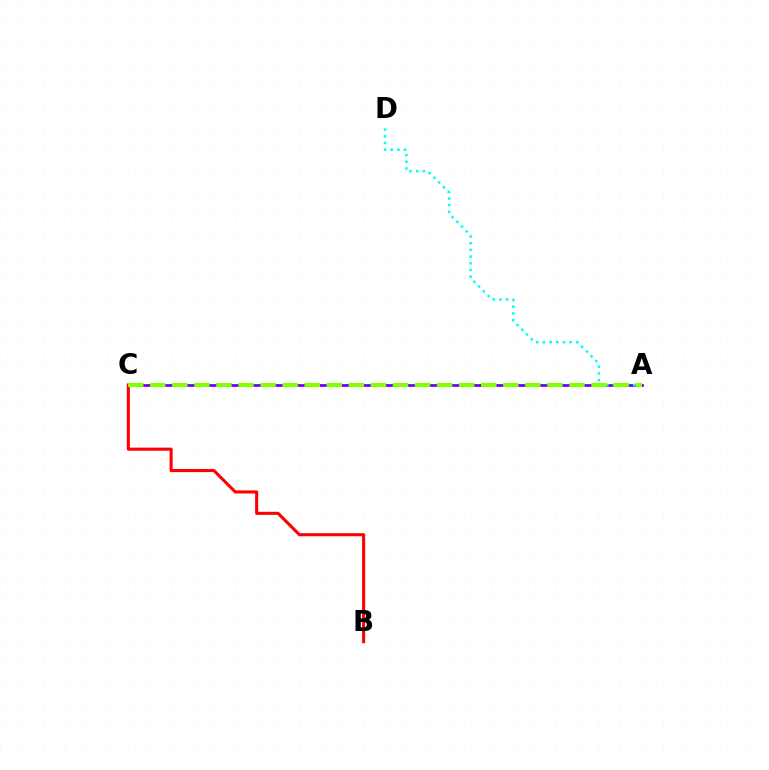{('A', 'C'): [{'color': '#7200ff', 'line_style': 'solid', 'thickness': 2.0}, {'color': '#84ff00', 'line_style': 'dashed', 'thickness': 3.0}], ('A', 'D'): [{'color': '#00fff6', 'line_style': 'dotted', 'thickness': 1.82}], ('B', 'C'): [{'color': '#ff0000', 'line_style': 'solid', 'thickness': 2.21}]}